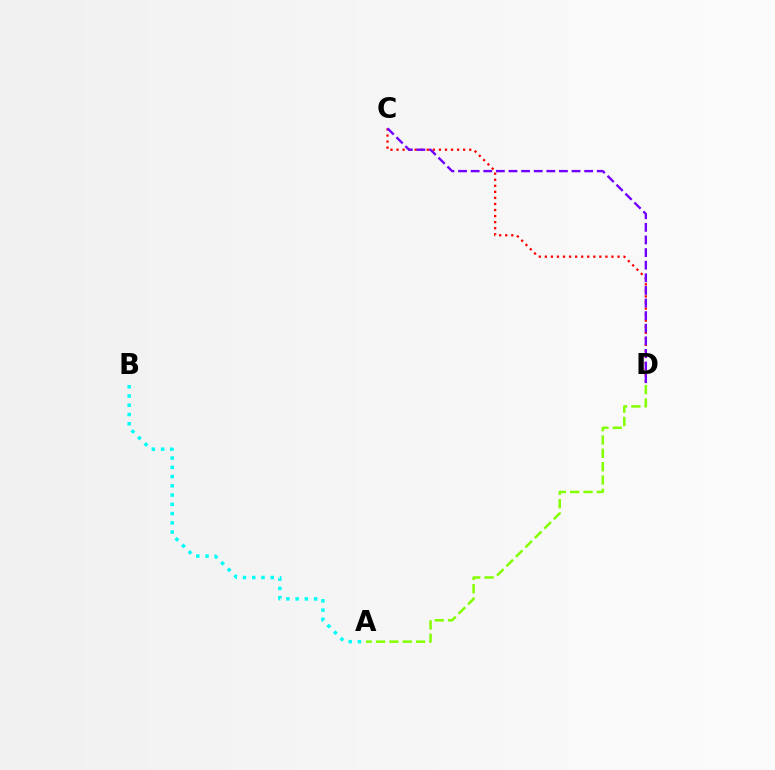{('C', 'D'): [{'color': '#ff0000', 'line_style': 'dotted', 'thickness': 1.65}, {'color': '#7200ff', 'line_style': 'dashed', 'thickness': 1.71}], ('A', 'D'): [{'color': '#84ff00', 'line_style': 'dashed', 'thickness': 1.81}], ('A', 'B'): [{'color': '#00fff6', 'line_style': 'dotted', 'thickness': 2.51}]}